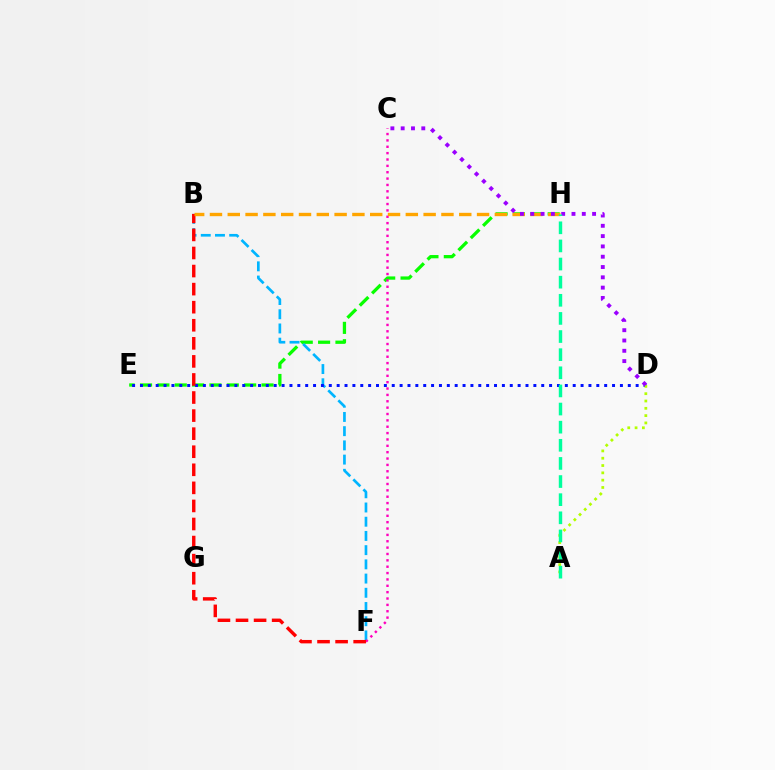{('E', 'H'): [{'color': '#08ff00', 'line_style': 'dashed', 'thickness': 2.36}], ('B', 'F'): [{'color': '#00b5ff', 'line_style': 'dashed', 'thickness': 1.93}, {'color': '#ff0000', 'line_style': 'dashed', 'thickness': 2.45}], ('D', 'E'): [{'color': '#0010ff', 'line_style': 'dotted', 'thickness': 2.14}], ('C', 'F'): [{'color': '#ff00bd', 'line_style': 'dotted', 'thickness': 1.73}], ('B', 'H'): [{'color': '#ffa500', 'line_style': 'dashed', 'thickness': 2.42}], ('A', 'D'): [{'color': '#b3ff00', 'line_style': 'dotted', 'thickness': 1.99}], ('C', 'D'): [{'color': '#9b00ff', 'line_style': 'dotted', 'thickness': 2.8}], ('A', 'H'): [{'color': '#00ff9d', 'line_style': 'dashed', 'thickness': 2.46}]}